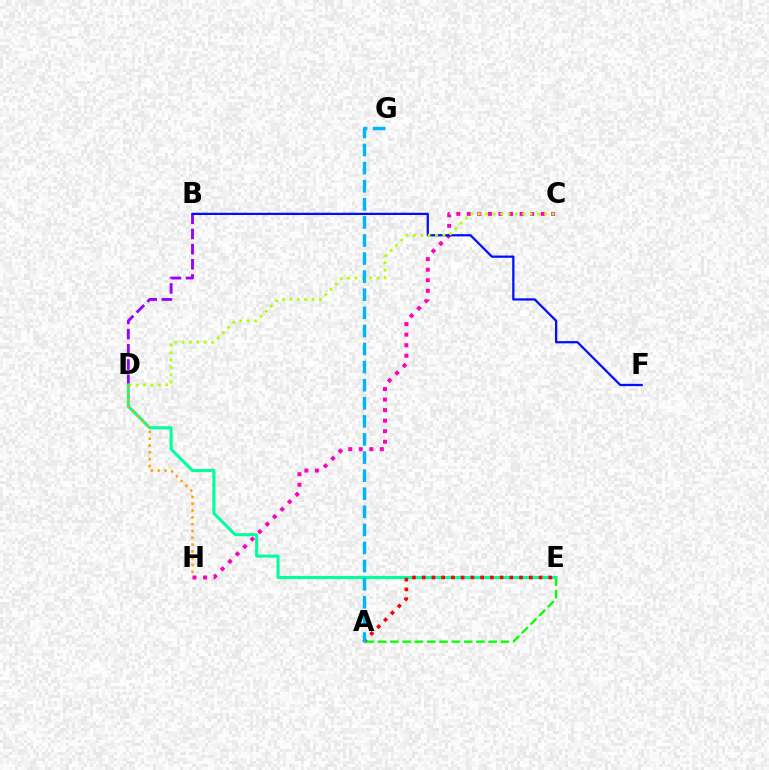{('C', 'H'): [{'color': '#ff00bd', 'line_style': 'dotted', 'thickness': 2.86}], ('B', 'D'): [{'color': '#9b00ff', 'line_style': 'dashed', 'thickness': 2.06}], ('B', 'F'): [{'color': '#0010ff', 'line_style': 'solid', 'thickness': 1.63}], ('C', 'D'): [{'color': '#b3ff00', 'line_style': 'dotted', 'thickness': 2.01}], ('A', 'E'): [{'color': '#08ff00', 'line_style': 'dashed', 'thickness': 1.67}, {'color': '#ff0000', 'line_style': 'dotted', 'thickness': 2.65}], ('D', 'E'): [{'color': '#00ff9d', 'line_style': 'solid', 'thickness': 2.22}], ('D', 'H'): [{'color': '#ffa500', 'line_style': 'dotted', 'thickness': 1.85}], ('A', 'G'): [{'color': '#00b5ff', 'line_style': 'dashed', 'thickness': 2.46}]}